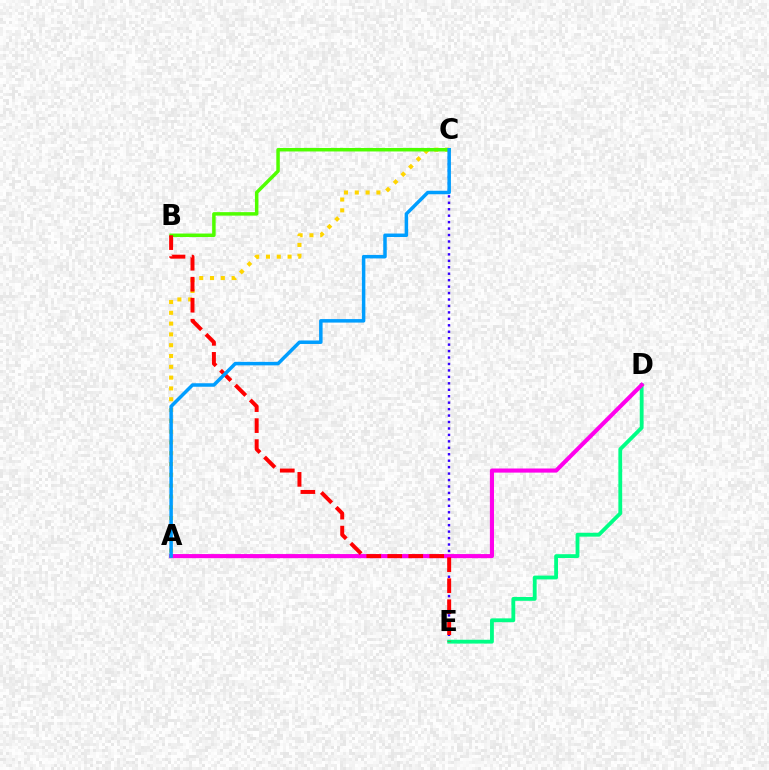{('C', 'E'): [{'color': '#3700ff', 'line_style': 'dotted', 'thickness': 1.75}], ('A', 'C'): [{'color': '#ffd500', 'line_style': 'dotted', 'thickness': 2.94}, {'color': '#009eff', 'line_style': 'solid', 'thickness': 2.52}], ('D', 'E'): [{'color': '#00ff86', 'line_style': 'solid', 'thickness': 2.75}], ('B', 'C'): [{'color': '#4fff00', 'line_style': 'solid', 'thickness': 2.51}], ('A', 'D'): [{'color': '#ff00ed', 'line_style': 'solid', 'thickness': 2.96}], ('B', 'E'): [{'color': '#ff0000', 'line_style': 'dashed', 'thickness': 2.85}]}